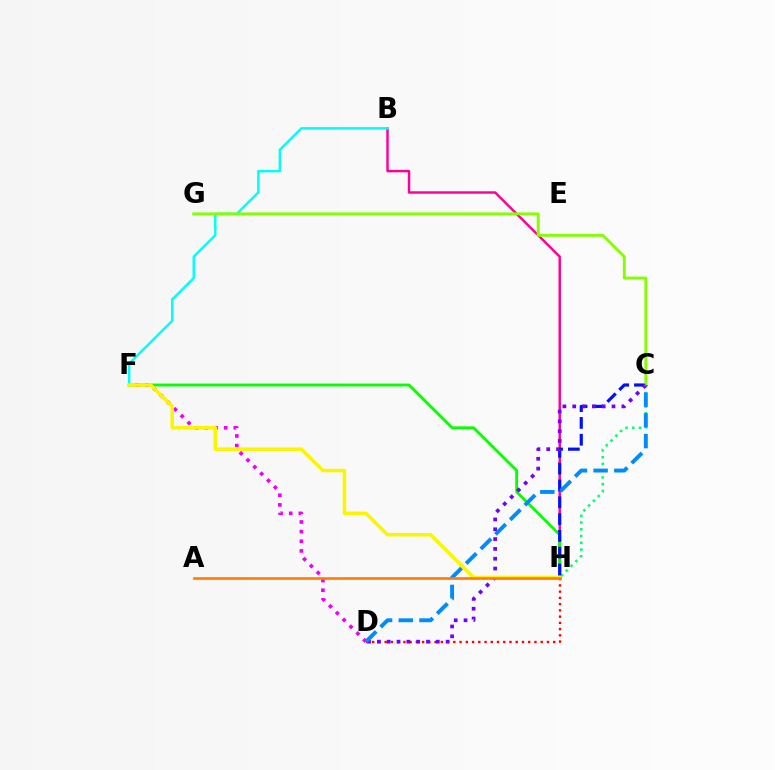{('B', 'H'): [{'color': '#ff0094', 'line_style': 'solid', 'thickness': 1.76}], ('C', 'H'): [{'color': '#00ff74', 'line_style': 'dotted', 'thickness': 1.84}, {'color': '#0010ff', 'line_style': 'dashed', 'thickness': 2.28}], ('F', 'H'): [{'color': '#08ff00', 'line_style': 'solid', 'thickness': 2.05}, {'color': '#fcf500', 'line_style': 'solid', 'thickness': 2.53}], ('D', 'H'): [{'color': '#ff0000', 'line_style': 'dotted', 'thickness': 1.7}], ('D', 'F'): [{'color': '#ee00ff', 'line_style': 'dotted', 'thickness': 2.62}], ('B', 'F'): [{'color': '#00fff6', 'line_style': 'solid', 'thickness': 1.77}], ('C', 'G'): [{'color': '#84ff00', 'line_style': 'solid', 'thickness': 2.1}], ('C', 'D'): [{'color': '#7200ff', 'line_style': 'dotted', 'thickness': 2.67}, {'color': '#008cff', 'line_style': 'dashed', 'thickness': 2.81}], ('A', 'H'): [{'color': '#ff7c00', 'line_style': 'solid', 'thickness': 1.89}]}